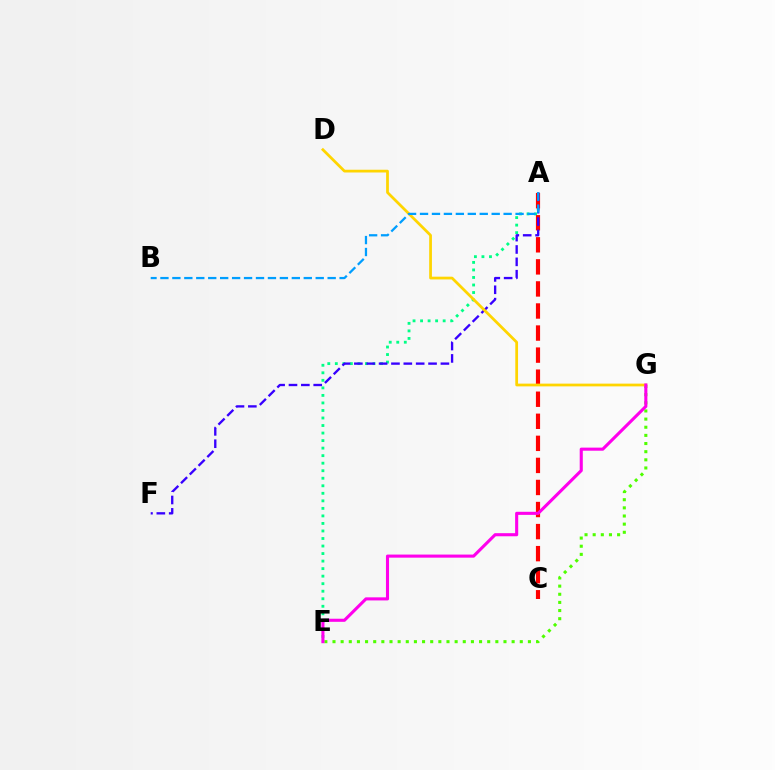{('A', 'E'): [{'color': '#00ff86', 'line_style': 'dotted', 'thickness': 2.05}], ('E', 'G'): [{'color': '#4fff00', 'line_style': 'dotted', 'thickness': 2.21}, {'color': '#ff00ed', 'line_style': 'solid', 'thickness': 2.23}], ('A', 'C'): [{'color': '#ff0000', 'line_style': 'dashed', 'thickness': 3.0}], ('A', 'F'): [{'color': '#3700ff', 'line_style': 'dashed', 'thickness': 1.68}], ('D', 'G'): [{'color': '#ffd500', 'line_style': 'solid', 'thickness': 1.98}], ('A', 'B'): [{'color': '#009eff', 'line_style': 'dashed', 'thickness': 1.62}]}